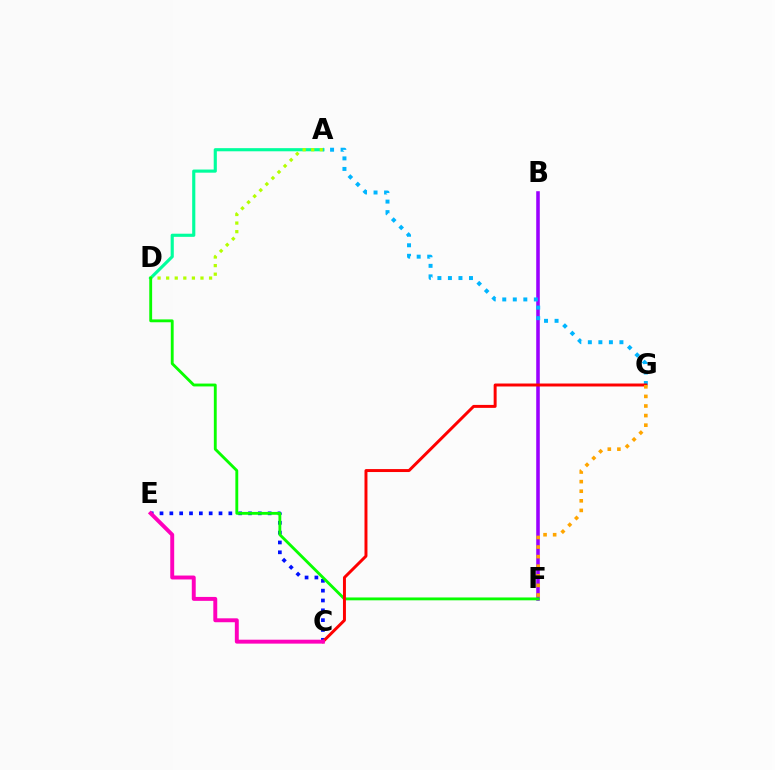{('C', 'E'): [{'color': '#0010ff', 'line_style': 'dotted', 'thickness': 2.67}, {'color': '#ff00bd', 'line_style': 'solid', 'thickness': 2.83}], ('A', 'D'): [{'color': '#00ff9d', 'line_style': 'solid', 'thickness': 2.26}, {'color': '#b3ff00', 'line_style': 'dotted', 'thickness': 2.33}], ('B', 'F'): [{'color': '#9b00ff', 'line_style': 'solid', 'thickness': 2.56}], ('A', 'G'): [{'color': '#00b5ff', 'line_style': 'dotted', 'thickness': 2.86}], ('D', 'F'): [{'color': '#08ff00', 'line_style': 'solid', 'thickness': 2.06}], ('C', 'G'): [{'color': '#ff0000', 'line_style': 'solid', 'thickness': 2.13}], ('F', 'G'): [{'color': '#ffa500', 'line_style': 'dotted', 'thickness': 2.61}]}